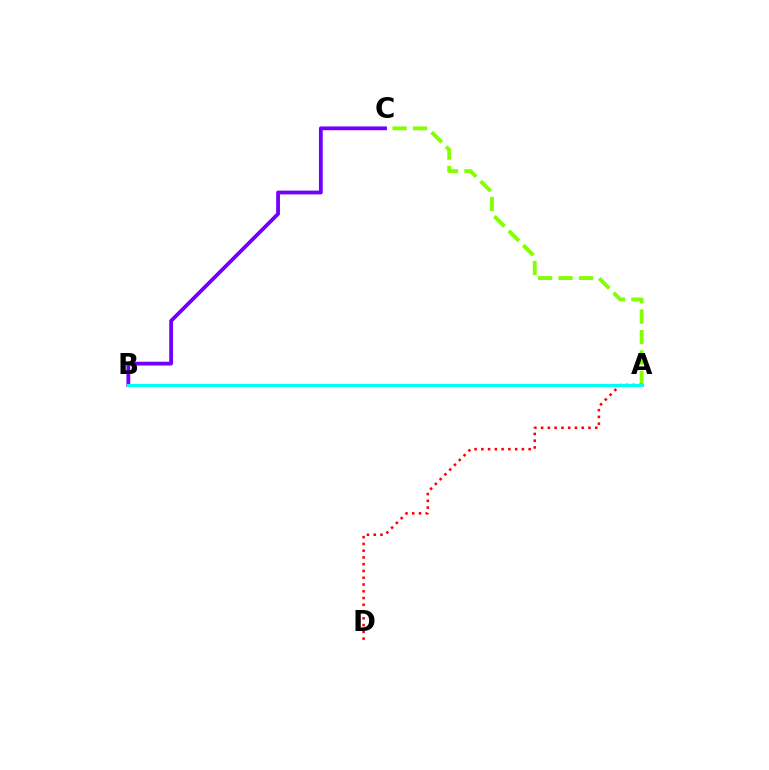{('A', 'C'): [{'color': '#84ff00', 'line_style': 'dashed', 'thickness': 2.78}], ('A', 'D'): [{'color': '#ff0000', 'line_style': 'dotted', 'thickness': 1.84}], ('B', 'C'): [{'color': '#7200ff', 'line_style': 'solid', 'thickness': 2.73}], ('A', 'B'): [{'color': '#00fff6', 'line_style': 'solid', 'thickness': 2.24}]}